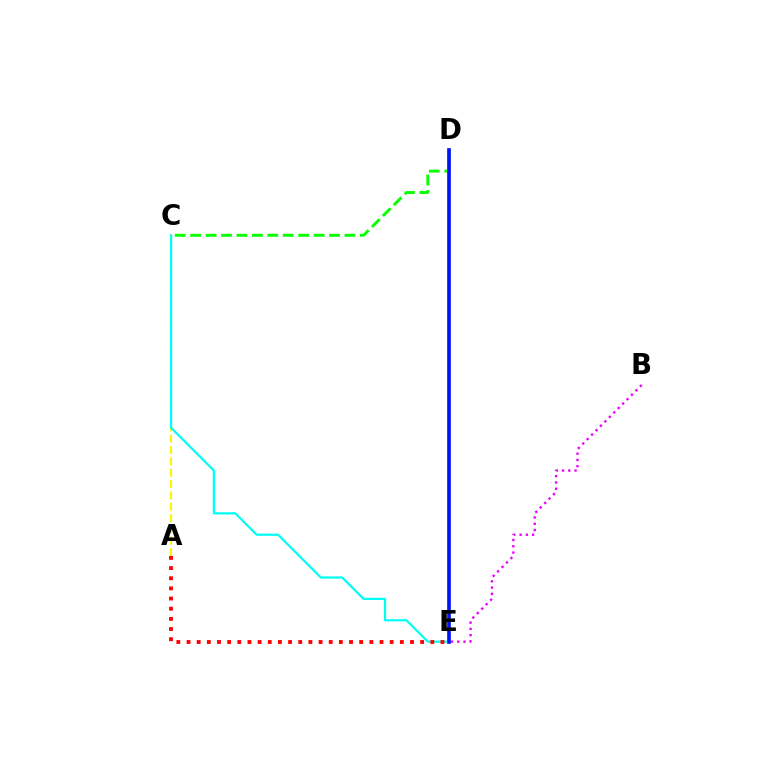{('A', 'C'): [{'color': '#fcf500', 'line_style': 'dashed', 'thickness': 1.54}], ('C', 'D'): [{'color': '#08ff00', 'line_style': 'dashed', 'thickness': 2.1}], ('C', 'E'): [{'color': '#00fff6', 'line_style': 'solid', 'thickness': 1.6}], ('B', 'E'): [{'color': '#ee00ff', 'line_style': 'dotted', 'thickness': 1.7}], ('A', 'E'): [{'color': '#ff0000', 'line_style': 'dotted', 'thickness': 2.76}], ('D', 'E'): [{'color': '#0010ff', 'line_style': 'solid', 'thickness': 2.63}]}